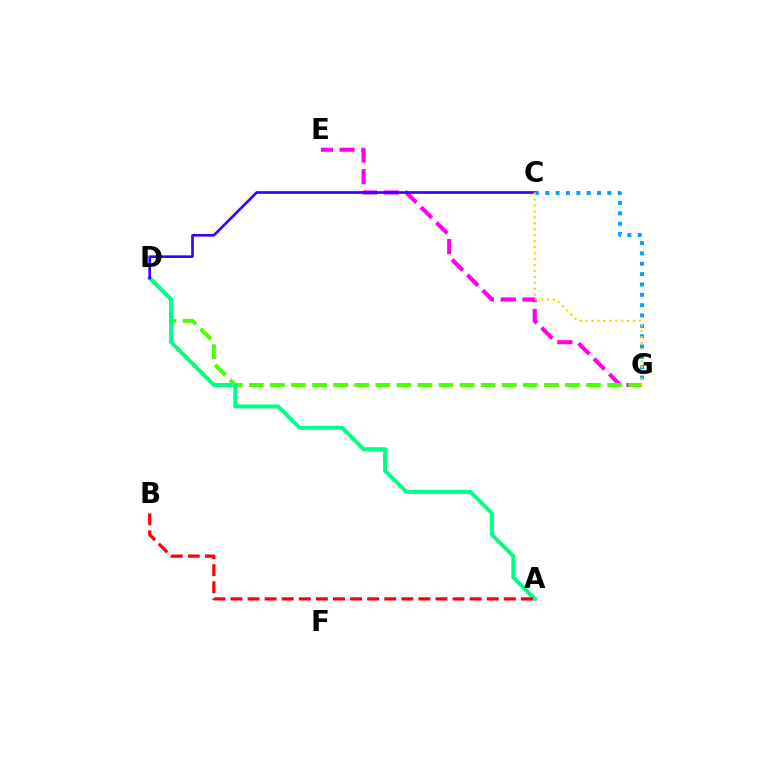{('E', 'G'): [{'color': '#ff00ed', 'line_style': 'dashed', 'thickness': 2.95}], ('D', 'G'): [{'color': '#4fff00', 'line_style': 'dashed', 'thickness': 2.86}], ('A', 'D'): [{'color': '#00ff86', 'line_style': 'solid', 'thickness': 2.85}], ('C', 'D'): [{'color': '#3700ff', 'line_style': 'solid', 'thickness': 1.9}], ('C', 'G'): [{'color': '#009eff', 'line_style': 'dotted', 'thickness': 2.81}, {'color': '#ffd500', 'line_style': 'dotted', 'thickness': 1.62}], ('A', 'B'): [{'color': '#ff0000', 'line_style': 'dashed', 'thickness': 2.32}]}